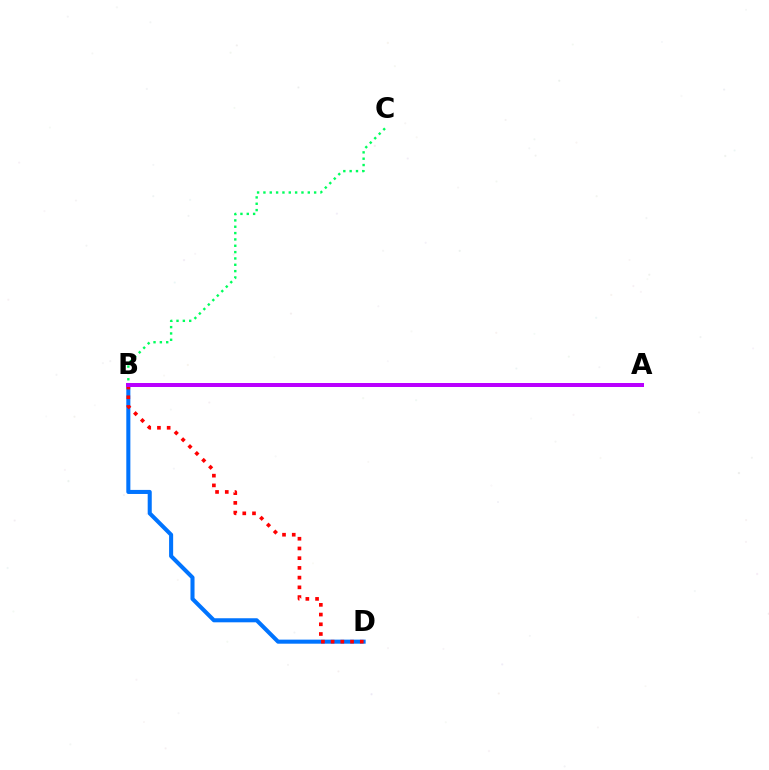{('B', 'D'): [{'color': '#0074ff', 'line_style': 'solid', 'thickness': 2.92}, {'color': '#ff0000', 'line_style': 'dotted', 'thickness': 2.64}], ('A', 'B'): [{'color': '#d1ff00', 'line_style': 'solid', 'thickness': 2.81}, {'color': '#b900ff', 'line_style': 'solid', 'thickness': 2.88}], ('B', 'C'): [{'color': '#00ff5c', 'line_style': 'dotted', 'thickness': 1.72}]}